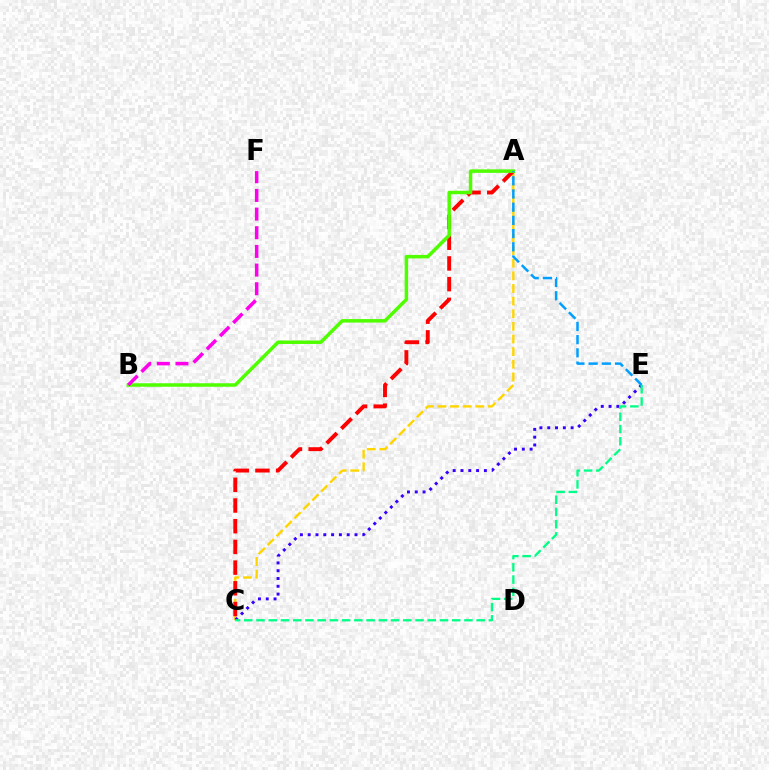{('A', 'C'): [{'color': '#ffd500', 'line_style': 'dashed', 'thickness': 1.72}, {'color': '#ff0000', 'line_style': 'dashed', 'thickness': 2.81}], ('C', 'E'): [{'color': '#3700ff', 'line_style': 'dotted', 'thickness': 2.12}, {'color': '#00ff86', 'line_style': 'dashed', 'thickness': 1.66}], ('A', 'B'): [{'color': '#4fff00', 'line_style': 'solid', 'thickness': 2.51}], ('A', 'E'): [{'color': '#009eff', 'line_style': 'dashed', 'thickness': 1.79}], ('B', 'F'): [{'color': '#ff00ed', 'line_style': 'dashed', 'thickness': 2.54}]}